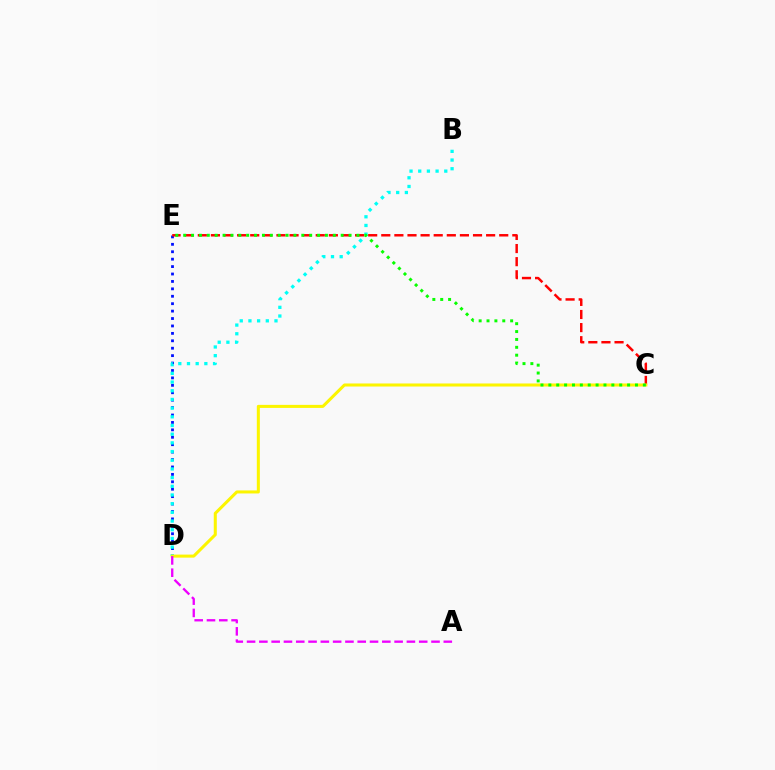{('D', 'E'): [{'color': '#0010ff', 'line_style': 'dotted', 'thickness': 2.02}], ('B', 'D'): [{'color': '#00fff6', 'line_style': 'dotted', 'thickness': 2.36}], ('C', 'E'): [{'color': '#ff0000', 'line_style': 'dashed', 'thickness': 1.78}, {'color': '#08ff00', 'line_style': 'dotted', 'thickness': 2.14}], ('C', 'D'): [{'color': '#fcf500', 'line_style': 'solid', 'thickness': 2.19}], ('A', 'D'): [{'color': '#ee00ff', 'line_style': 'dashed', 'thickness': 1.67}]}